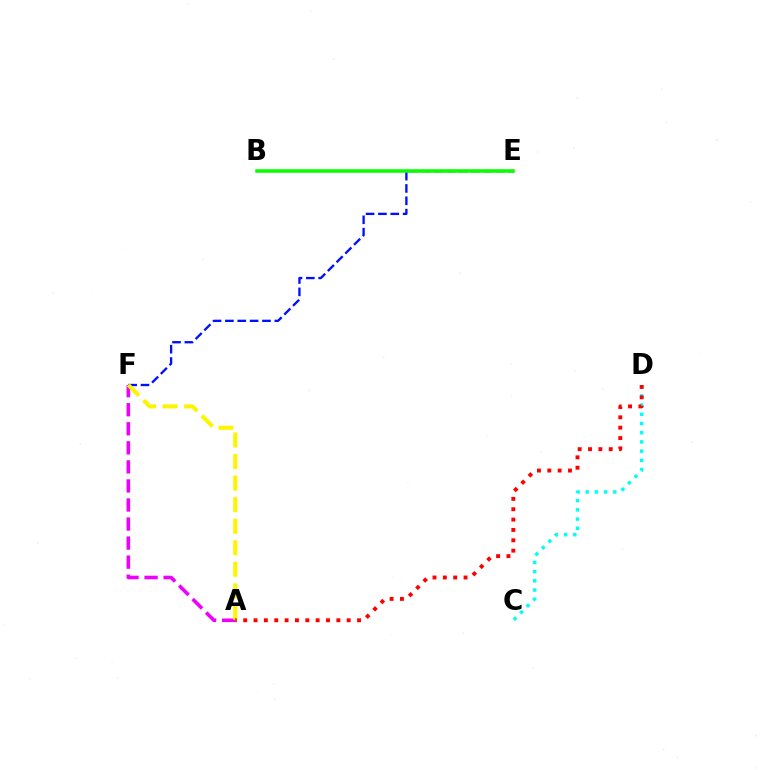{('A', 'F'): [{'color': '#ee00ff', 'line_style': 'dashed', 'thickness': 2.59}, {'color': '#fcf500', 'line_style': 'dashed', 'thickness': 2.93}], ('C', 'D'): [{'color': '#00fff6', 'line_style': 'dotted', 'thickness': 2.5}], ('E', 'F'): [{'color': '#0010ff', 'line_style': 'dashed', 'thickness': 1.68}], ('B', 'E'): [{'color': '#08ff00', 'line_style': 'solid', 'thickness': 2.55}], ('A', 'D'): [{'color': '#ff0000', 'line_style': 'dotted', 'thickness': 2.81}]}